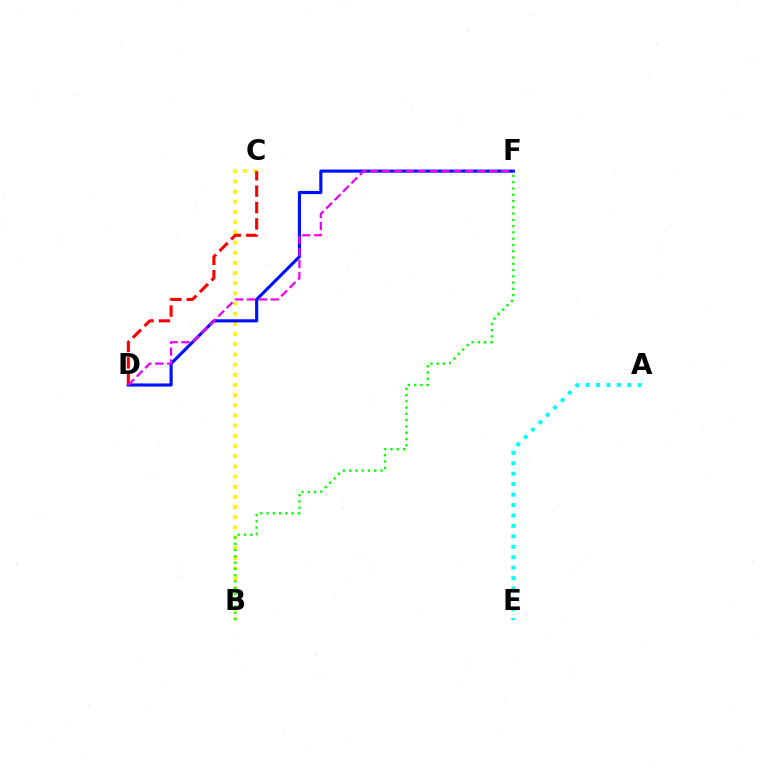{('A', 'E'): [{'color': '#00fff6', 'line_style': 'dotted', 'thickness': 2.84}], ('B', 'C'): [{'color': '#fcf500', 'line_style': 'dotted', 'thickness': 2.76}], ('D', 'F'): [{'color': '#0010ff', 'line_style': 'solid', 'thickness': 2.26}, {'color': '#ee00ff', 'line_style': 'dashed', 'thickness': 1.62}], ('C', 'D'): [{'color': '#ff0000', 'line_style': 'dashed', 'thickness': 2.23}], ('B', 'F'): [{'color': '#08ff00', 'line_style': 'dotted', 'thickness': 1.7}]}